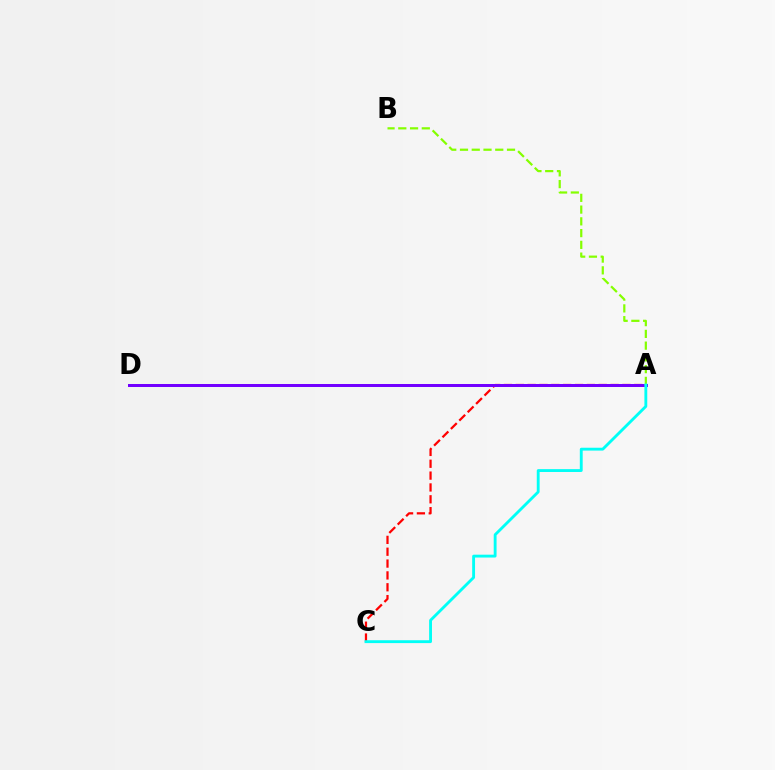{('A', 'C'): [{'color': '#ff0000', 'line_style': 'dashed', 'thickness': 1.61}, {'color': '#00fff6', 'line_style': 'solid', 'thickness': 2.06}], ('A', 'D'): [{'color': '#7200ff', 'line_style': 'solid', 'thickness': 2.16}], ('A', 'B'): [{'color': '#84ff00', 'line_style': 'dashed', 'thickness': 1.6}]}